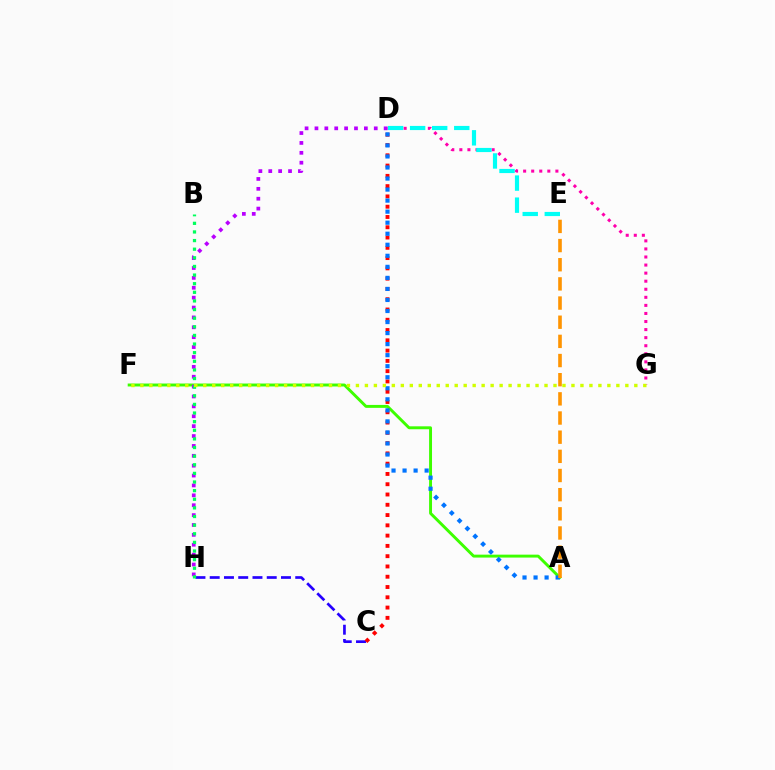{('A', 'F'): [{'color': '#3dff00', 'line_style': 'solid', 'thickness': 2.11}], ('C', 'H'): [{'color': '#2500ff', 'line_style': 'dashed', 'thickness': 1.94}], ('D', 'H'): [{'color': '#b900ff', 'line_style': 'dotted', 'thickness': 2.69}], ('D', 'G'): [{'color': '#ff00ac', 'line_style': 'dotted', 'thickness': 2.19}], ('B', 'H'): [{'color': '#00ff5c', 'line_style': 'dotted', 'thickness': 2.34}], ('C', 'D'): [{'color': '#ff0000', 'line_style': 'dotted', 'thickness': 2.79}], ('A', 'D'): [{'color': '#0074ff', 'line_style': 'dotted', 'thickness': 3.0}], ('D', 'E'): [{'color': '#00fff6', 'line_style': 'dashed', 'thickness': 3.0}], ('F', 'G'): [{'color': '#d1ff00', 'line_style': 'dotted', 'thickness': 2.44}], ('A', 'E'): [{'color': '#ff9400', 'line_style': 'dashed', 'thickness': 2.6}]}